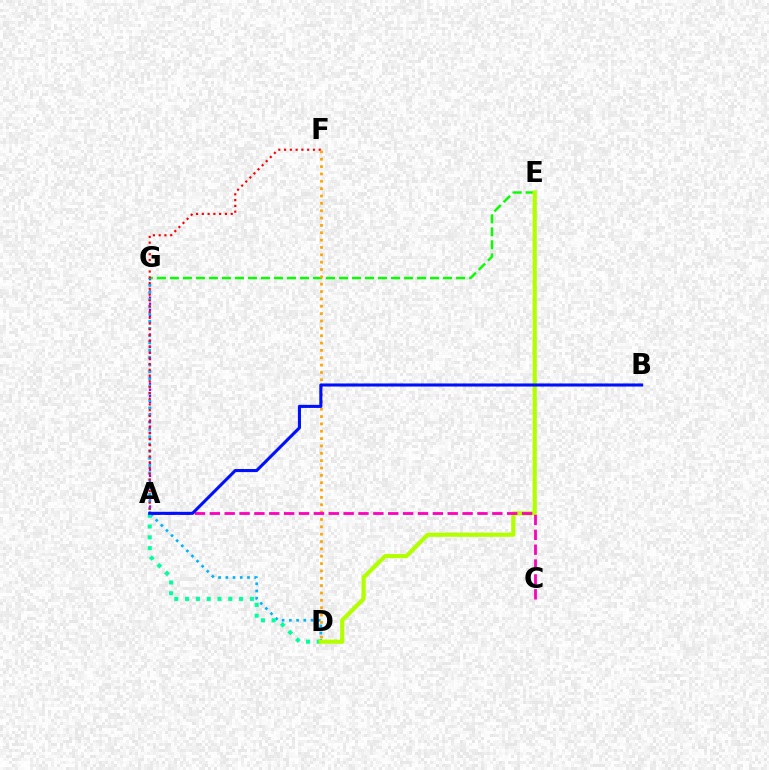{('A', 'G'): [{'color': '#9b00ff', 'line_style': 'dotted', 'thickness': 1.67}], ('E', 'G'): [{'color': '#08ff00', 'line_style': 'dashed', 'thickness': 1.77}], ('D', 'G'): [{'color': '#00b5ff', 'line_style': 'dotted', 'thickness': 1.96}], ('A', 'D'): [{'color': '#00ff9d', 'line_style': 'dotted', 'thickness': 2.93}], ('D', 'E'): [{'color': '#b3ff00', 'line_style': 'solid', 'thickness': 2.99}], ('A', 'F'): [{'color': '#ff0000', 'line_style': 'dotted', 'thickness': 1.57}], ('D', 'F'): [{'color': '#ffa500', 'line_style': 'dotted', 'thickness': 2.0}], ('A', 'C'): [{'color': '#ff00bd', 'line_style': 'dashed', 'thickness': 2.02}], ('A', 'B'): [{'color': '#0010ff', 'line_style': 'solid', 'thickness': 2.22}]}